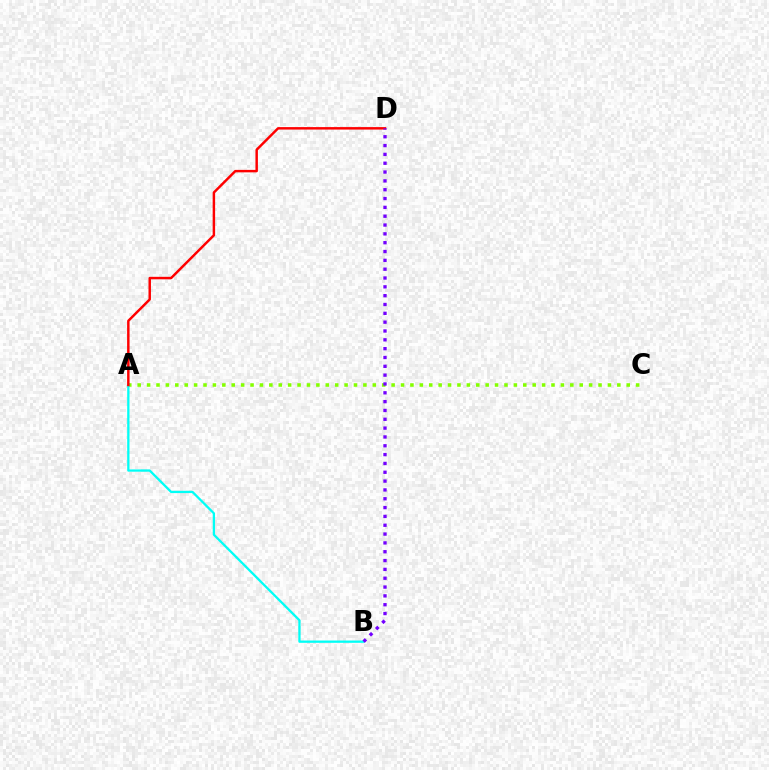{('A', 'C'): [{'color': '#84ff00', 'line_style': 'dotted', 'thickness': 2.56}], ('A', 'B'): [{'color': '#00fff6', 'line_style': 'solid', 'thickness': 1.65}], ('A', 'D'): [{'color': '#ff0000', 'line_style': 'solid', 'thickness': 1.77}], ('B', 'D'): [{'color': '#7200ff', 'line_style': 'dotted', 'thickness': 2.4}]}